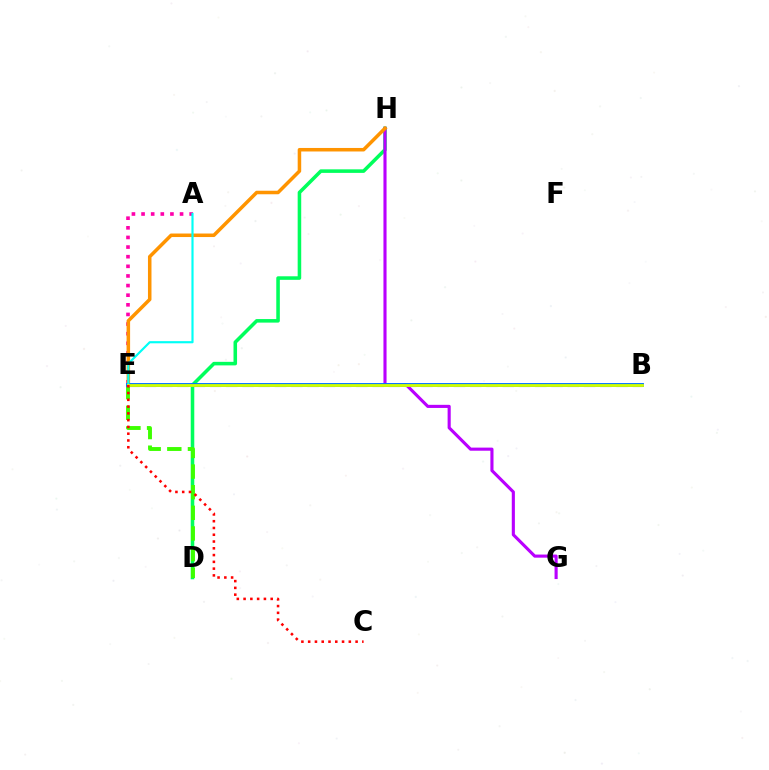{('D', 'H'): [{'color': '#00ff5c', 'line_style': 'solid', 'thickness': 2.56}], ('D', 'E'): [{'color': '#3dff00', 'line_style': 'dashed', 'thickness': 2.8}], ('A', 'E'): [{'color': '#ff00ac', 'line_style': 'dotted', 'thickness': 2.62}, {'color': '#00fff6', 'line_style': 'solid', 'thickness': 1.56}], ('G', 'H'): [{'color': '#b900ff', 'line_style': 'solid', 'thickness': 2.24}], ('E', 'H'): [{'color': '#ff9400', 'line_style': 'solid', 'thickness': 2.53}], ('B', 'E'): [{'color': '#2500ff', 'line_style': 'dashed', 'thickness': 2.21}, {'color': '#0074ff', 'line_style': 'solid', 'thickness': 2.8}, {'color': '#d1ff00', 'line_style': 'solid', 'thickness': 2.04}], ('C', 'E'): [{'color': '#ff0000', 'line_style': 'dotted', 'thickness': 1.84}]}